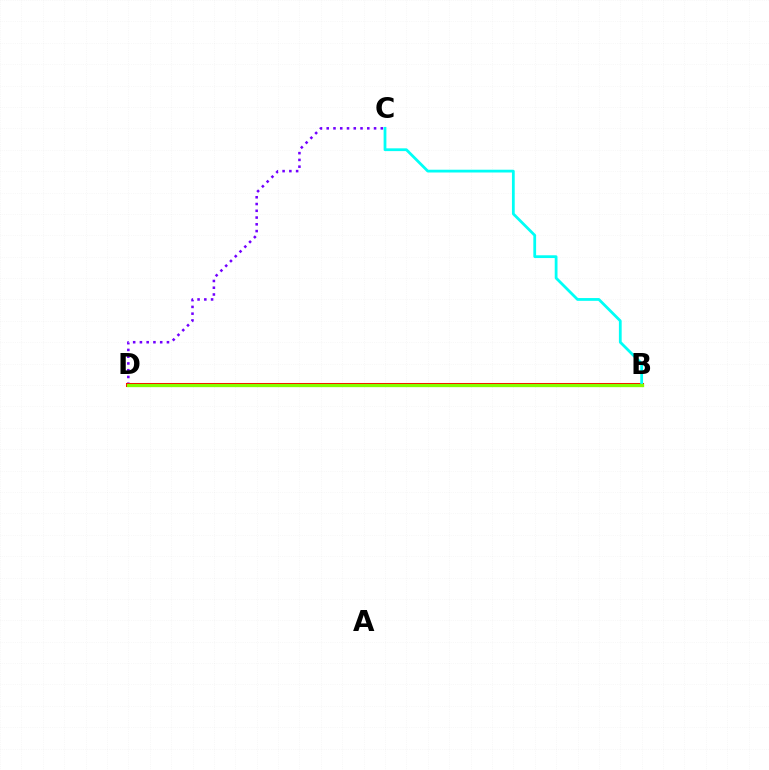{('C', 'D'): [{'color': '#7200ff', 'line_style': 'dotted', 'thickness': 1.84}], ('B', 'D'): [{'color': '#ff0000', 'line_style': 'solid', 'thickness': 2.9}, {'color': '#84ff00', 'line_style': 'solid', 'thickness': 2.36}], ('B', 'C'): [{'color': '#00fff6', 'line_style': 'solid', 'thickness': 2.0}]}